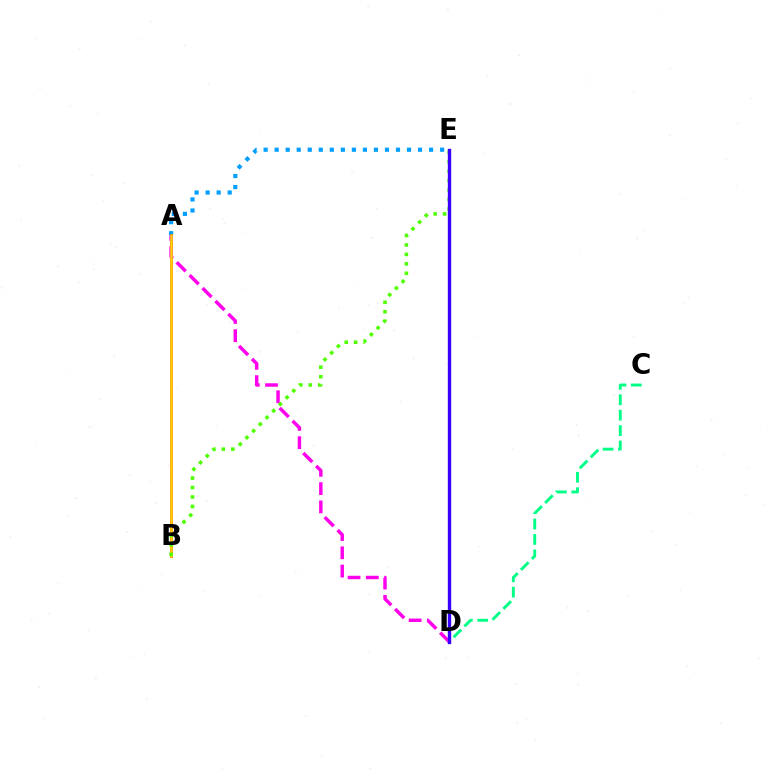{('C', 'D'): [{'color': '#00ff86', 'line_style': 'dashed', 'thickness': 2.09}], ('A', 'E'): [{'color': '#009eff', 'line_style': 'dotted', 'thickness': 3.0}], ('A', 'B'): [{'color': '#ff0000', 'line_style': 'solid', 'thickness': 1.83}, {'color': '#ffd500', 'line_style': 'solid', 'thickness': 1.81}], ('A', 'D'): [{'color': '#ff00ed', 'line_style': 'dashed', 'thickness': 2.48}], ('B', 'E'): [{'color': '#4fff00', 'line_style': 'dotted', 'thickness': 2.57}], ('D', 'E'): [{'color': '#3700ff', 'line_style': 'solid', 'thickness': 2.42}]}